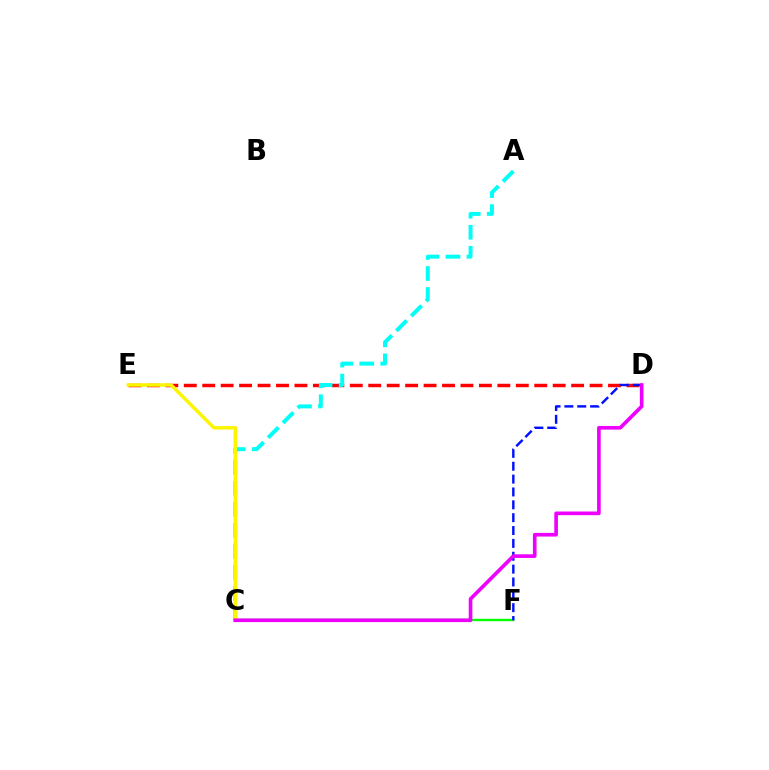{('D', 'E'): [{'color': '#ff0000', 'line_style': 'dashed', 'thickness': 2.51}], ('C', 'F'): [{'color': '#08ff00', 'line_style': 'solid', 'thickness': 1.73}], ('A', 'C'): [{'color': '#00fff6', 'line_style': 'dashed', 'thickness': 2.85}], ('D', 'F'): [{'color': '#0010ff', 'line_style': 'dashed', 'thickness': 1.75}], ('C', 'E'): [{'color': '#fcf500', 'line_style': 'solid', 'thickness': 2.48}], ('C', 'D'): [{'color': '#ee00ff', 'line_style': 'solid', 'thickness': 2.62}]}